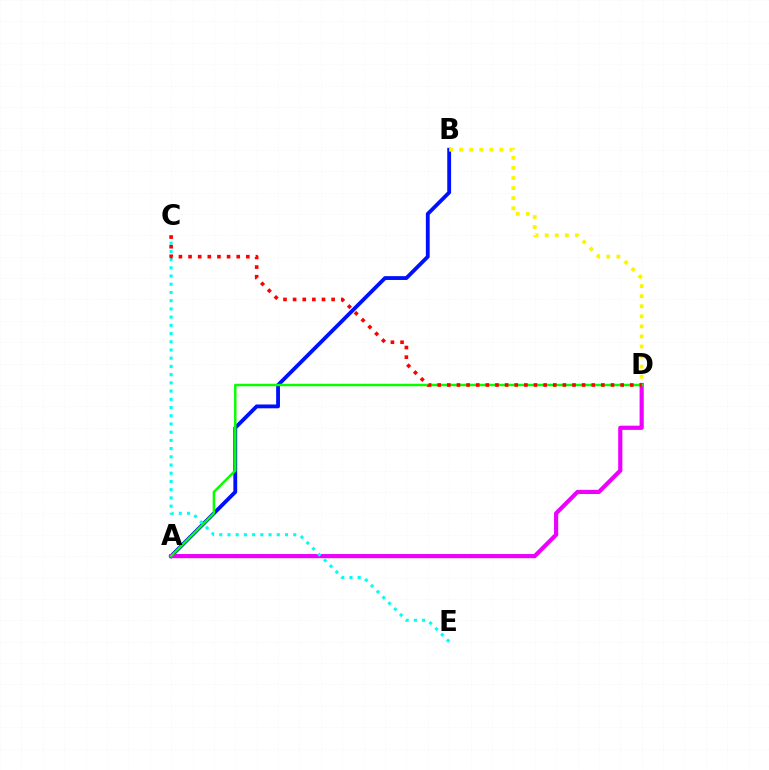{('A', 'B'): [{'color': '#0010ff', 'line_style': 'solid', 'thickness': 2.76}], ('B', 'D'): [{'color': '#fcf500', 'line_style': 'dotted', 'thickness': 2.73}], ('A', 'D'): [{'color': '#ee00ff', 'line_style': 'solid', 'thickness': 3.0}, {'color': '#08ff00', 'line_style': 'solid', 'thickness': 1.78}], ('C', 'E'): [{'color': '#00fff6', 'line_style': 'dotted', 'thickness': 2.23}], ('C', 'D'): [{'color': '#ff0000', 'line_style': 'dotted', 'thickness': 2.62}]}